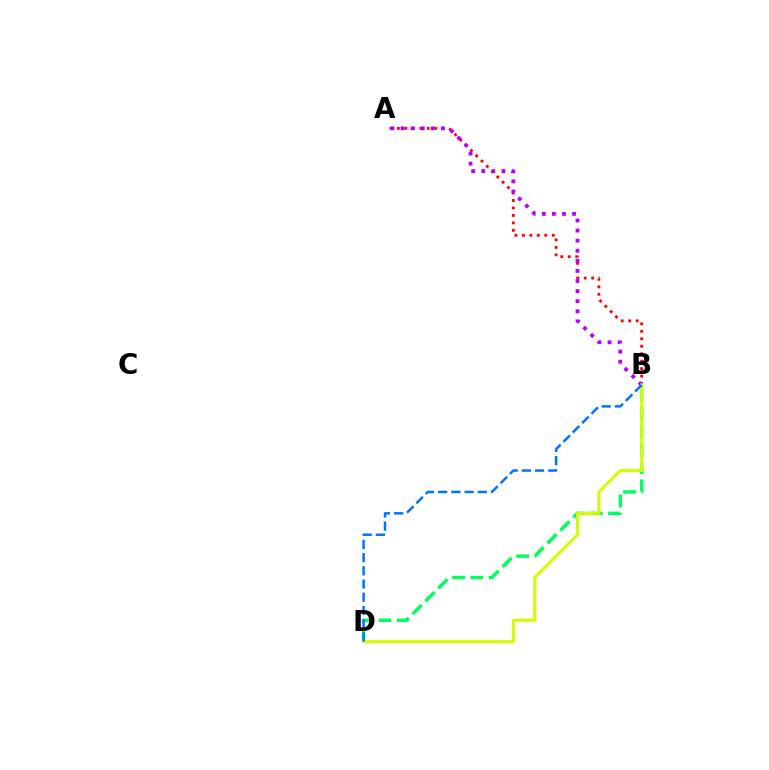{('A', 'B'): [{'color': '#ff0000', 'line_style': 'dotted', 'thickness': 2.03}, {'color': '#b900ff', 'line_style': 'dotted', 'thickness': 2.74}], ('B', 'D'): [{'color': '#00ff5c', 'line_style': 'dashed', 'thickness': 2.48}, {'color': '#d1ff00', 'line_style': 'solid', 'thickness': 2.2}, {'color': '#0074ff', 'line_style': 'dashed', 'thickness': 1.8}]}